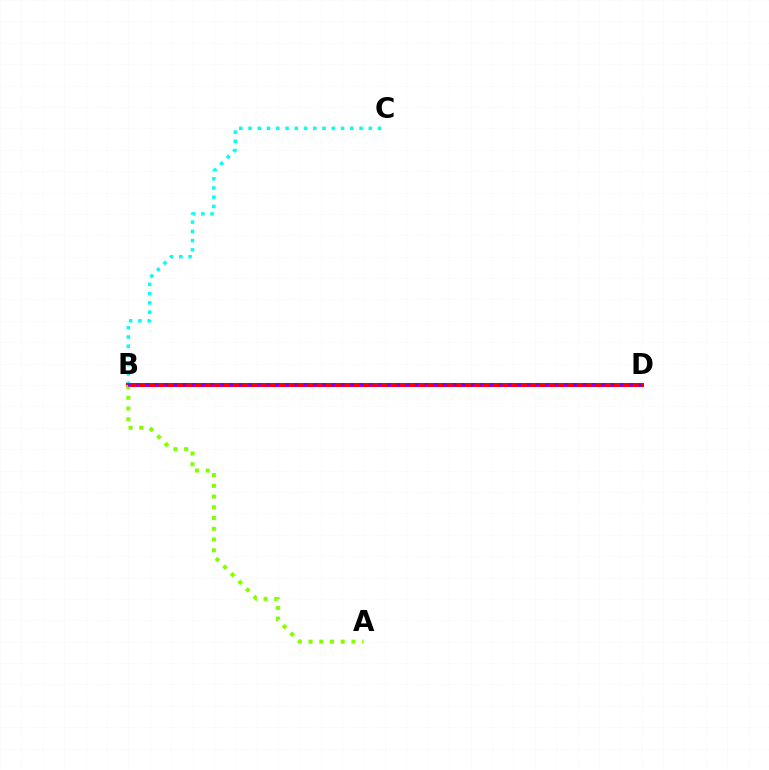{('B', 'C'): [{'color': '#00fff6', 'line_style': 'dotted', 'thickness': 2.51}], ('B', 'D'): [{'color': '#ff0000', 'line_style': 'solid', 'thickness': 2.87}, {'color': '#7200ff', 'line_style': 'dotted', 'thickness': 2.53}], ('A', 'B'): [{'color': '#84ff00', 'line_style': 'dotted', 'thickness': 2.92}]}